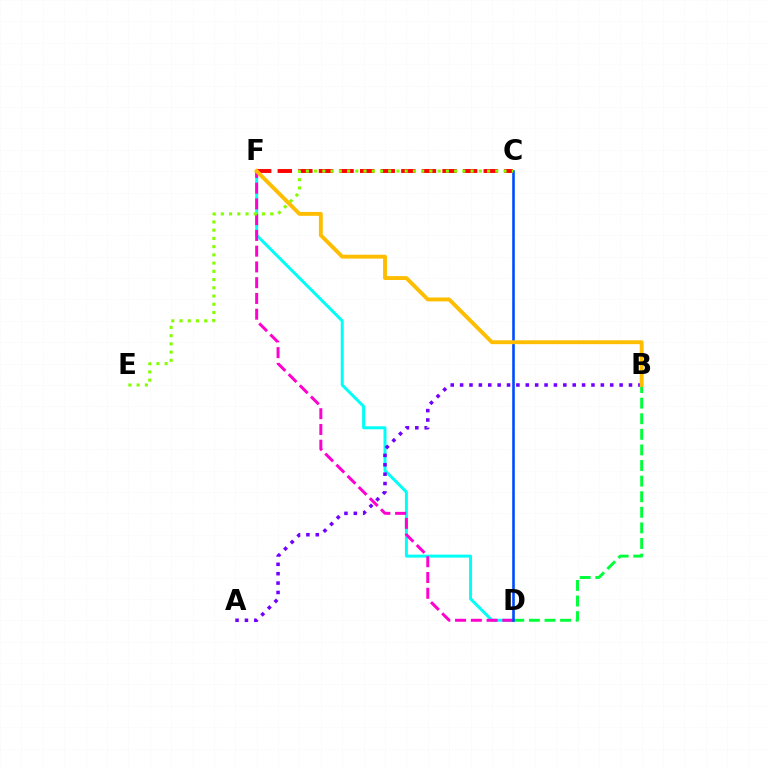{('D', 'F'): [{'color': '#00fff6', 'line_style': 'solid', 'thickness': 2.15}, {'color': '#ff00cf', 'line_style': 'dashed', 'thickness': 2.14}], ('A', 'B'): [{'color': '#7200ff', 'line_style': 'dotted', 'thickness': 2.55}], ('C', 'F'): [{'color': '#ff0000', 'line_style': 'dashed', 'thickness': 2.8}], ('B', 'D'): [{'color': '#00ff39', 'line_style': 'dashed', 'thickness': 2.12}], ('C', 'D'): [{'color': '#004bff', 'line_style': 'solid', 'thickness': 1.87}], ('C', 'E'): [{'color': '#84ff00', 'line_style': 'dotted', 'thickness': 2.24}], ('B', 'F'): [{'color': '#ffbd00', 'line_style': 'solid', 'thickness': 2.79}]}